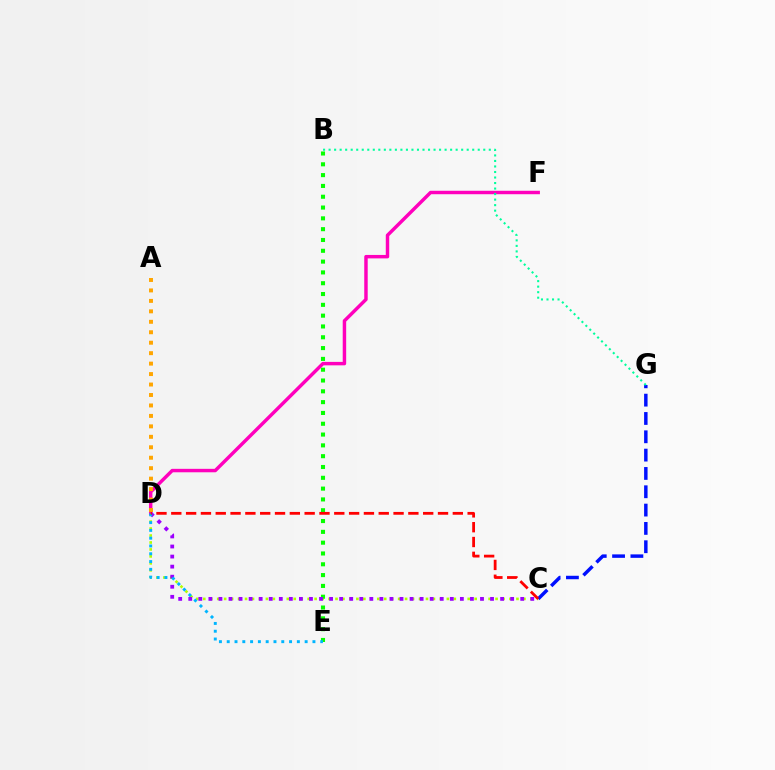{('C', 'D'): [{'color': '#b3ff00', 'line_style': 'dotted', 'thickness': 1.89}, {'color': '#9b00ff', 'line_style': 'dotted', 'thickness': 2.73}, {'color': '#ff0000', 'line_style': 'dashed', 'thickness': 2.01}], ('D', 'F'): [{'color': '#ff00bd', 'line_style': 'solid', 'thickness': 2.48}], ('B', 'E'): [{'color': '#08ff00', 'line_style': 'dotted', 'thickness': 2.94}], ('A', 'D'): [{'color': '#ffa500', 'line_style': 'dotted', 'thickness': 2.84}], ('C', 'G'): [{'color': '#0010ff', 'line_style': 'dashed', 'thickness': 2.49}], ('B', 'G'): [{'color': '#00ff9d', 'line_style': 'dotted', 'thickness': 1.5}], ('D', 'E'): [{'color': '#00b5ff', 'line_style': 'dotted', 'thickness': 2.12}]}